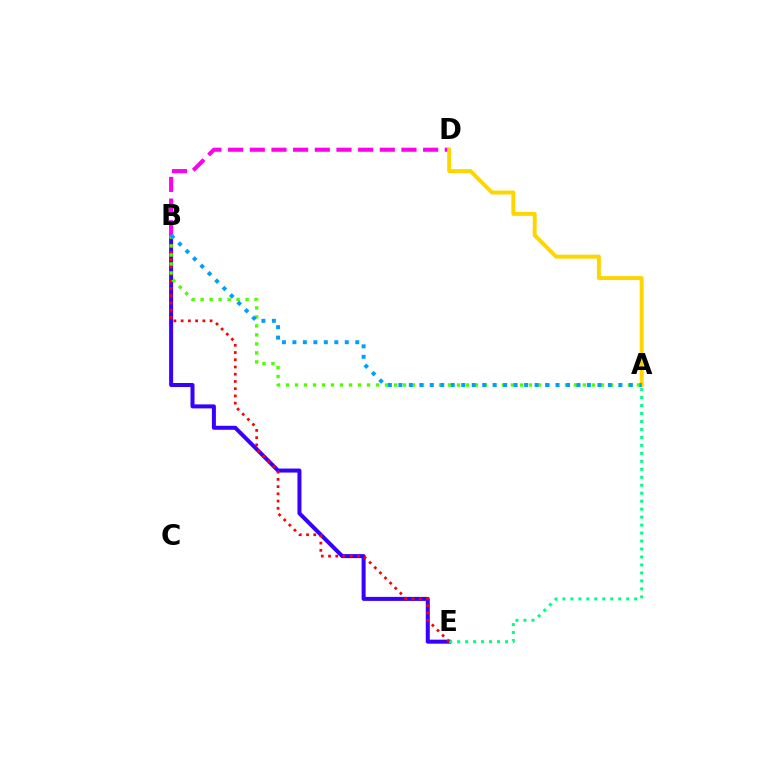{('B', 'E'): [{'color': '#3700ff', 'line_style': 'solid', 'thickness': 2.88}, {'color': '#ff0000', 'line_style': 'dotted', 'thickness': 1.96}], ('A', 'E'): [{'color': '#00ff86', 'line_style': 'dotted', 'thickness': 2.17}], ('A', 'B'): [{'color': '#4fff00', 'line_style': 'dotted', 'thickness': 2.44}, {'color': '#009eff', 'line_style': 'dotted', 'thickness': 2.85}], ('B', 'D'): [{'color': '#ff00ed', 'line_style': 'dashed', 'thickness': 2.94}], ('A', 'D'): [{'color': '#ffd500', 'line_style': 'solid', 'thickness': 2.85}]}